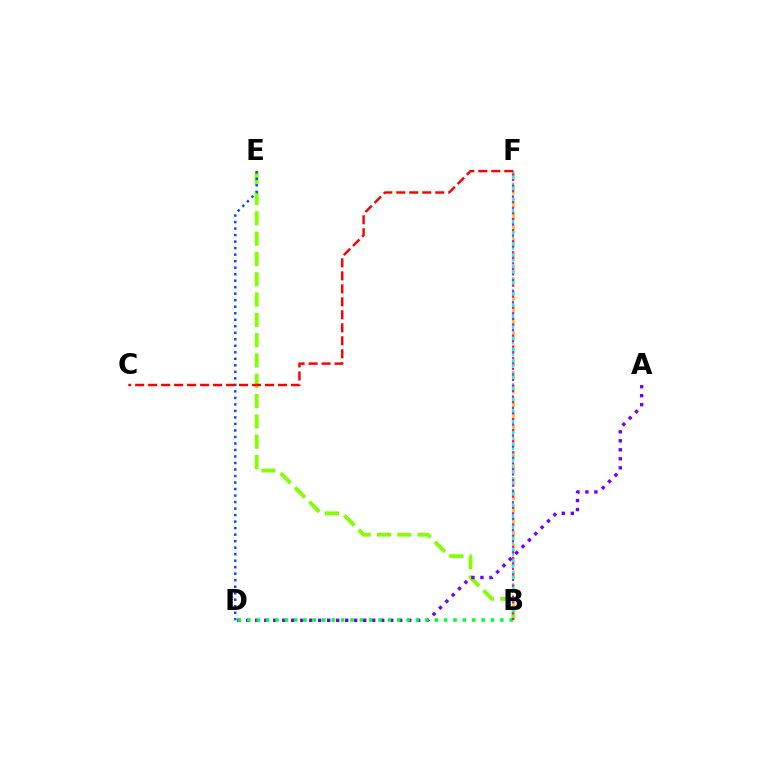{('B', 'F'): [{'color': '#ffbd00', 'line_style': 'dashed', 'thickness': 1.81}, {'color': '#00fff6', 'line_style': 'dashed', 'thickness': 1.6}, {'color': '#ff00cf', 'line_style': 'dotted', 'thickness': 1.51}], ('B', 'E'): [{'color': '#84ff00', 'line_style': 'dashed', 'thickness': 2.76}], ('D', 'E'): [{'color': '#004bff', 'line_style': 'dotted', 'thickness': 1.77}], ('A', 'D'): [{'color': '#7200ff', 'line_style': 'dotted', 'thickness': 2.44}], ('C', 'F'): [{'color': '#ff0000', 'line_style': 'dashed', 'thickness': 1.76}], ('B', 'D'): [{'color': '#00ff39', 'line_style': 'dotted', 'thickness': 2.55}]}